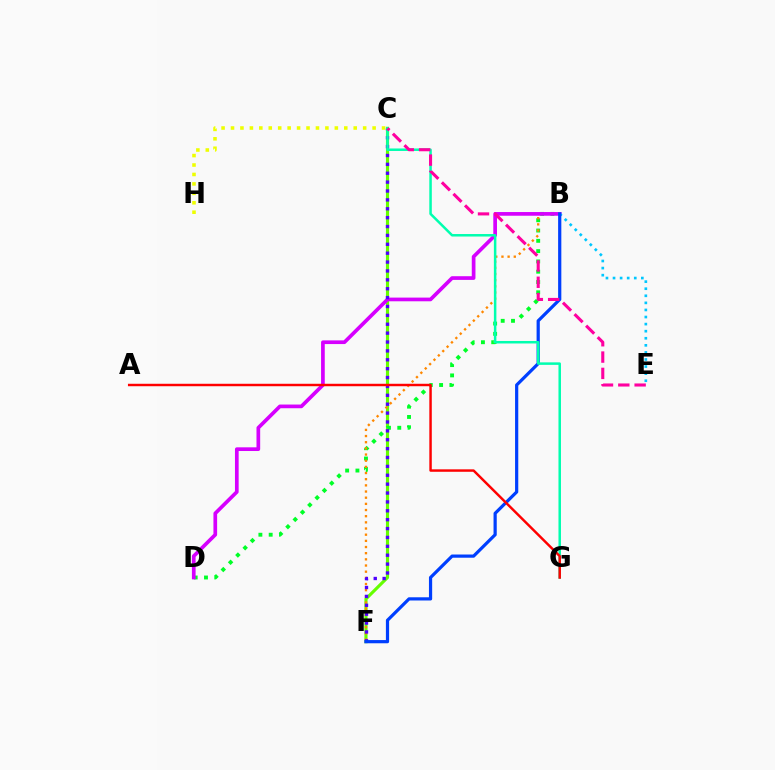{('C', 'F'): [{'color': '#66ff00', 'line_style': 'solid', 'thickness': 2.26}, {'color': '#4f00ff', 'line_style': 'dotted', 'thickness': 2.41}], ('C', 'H'): [{'color': '#eeff00', 'line_style': 'dotted', 'thickness': 2.56}], ('B', 'D'): [{'color': '#00ff27', 'line_style': 'dotted', 'thickness': 2.8}, {'color': '#d600ff', 'line_style': 'solid', 'thickness': 2.66}], ('B', 'F'): [{'color': '#ff8800', 'line_style': 'dotted', 'thickness': 1.68}, {'color': '#003fff', 'line_style': 'solid', 'thickness': 2.31}], ('B', 'E'): [{'color': '#00c7ff', 'line_style': 'dotted', 'thickness': 1.92}], ('C', 'G'): [{'color': '#00ffaf', 'line_style': 'solid', 'thickness': 1.8}], ('C', 'E'): [{'color': '#ff00a0', 'line_style': 'dashed', 'thickness': 2.22}], ('A', 'G'): [{'color': '#ff0000', 'line_style': 'solid', 'thickness': 1.77}]}